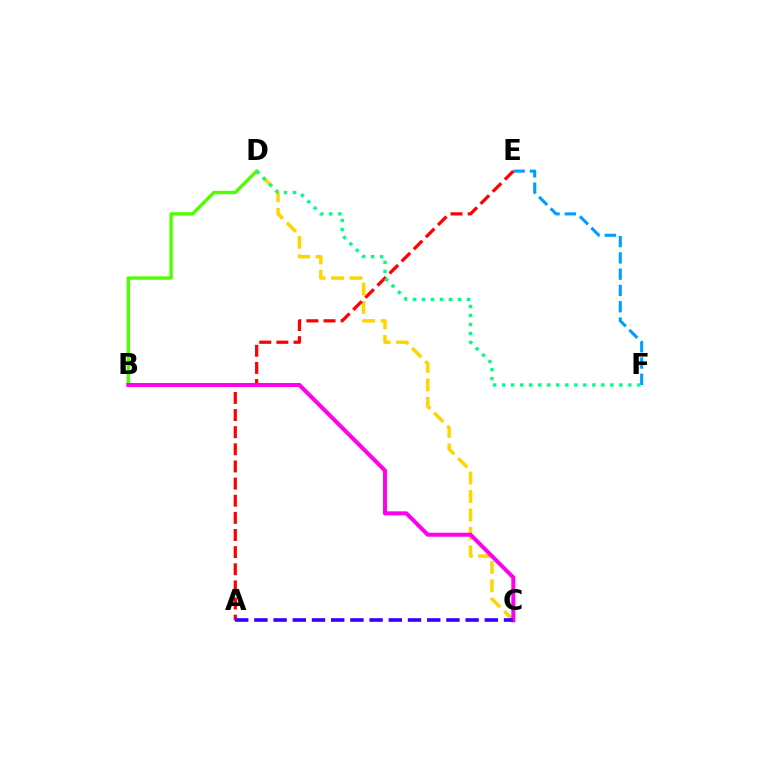{('E', 'F'): [{'color': '#009eff', 'line_style': 'dashed', 'thickness': 2.21}], ('B', 'D'): [{'color': '#4fff00', 'line_style': 'solid', 'thickness': 2.44}], ('C', 'D'): [{'color': '#ffd500', 'line_style': 'dashed', 'thickness': 2.51}], ('A', 'E'): [{'color': '#ff0000', 'line_style': 'dashed', 'thickness': 2.33}], ('B', 'C'): [{'color': '#ff00ed', 'line_style': 'solid', 'thickness': 2.89}], ('D', 'F'): [{'color': '#00ff86', 'line_style': 'dotted', 'thickness': 2.45}], ('A', 'C'): [{'color': '#3700ff', 'line_style': 'dashed', 'thickness': 2.61}]}